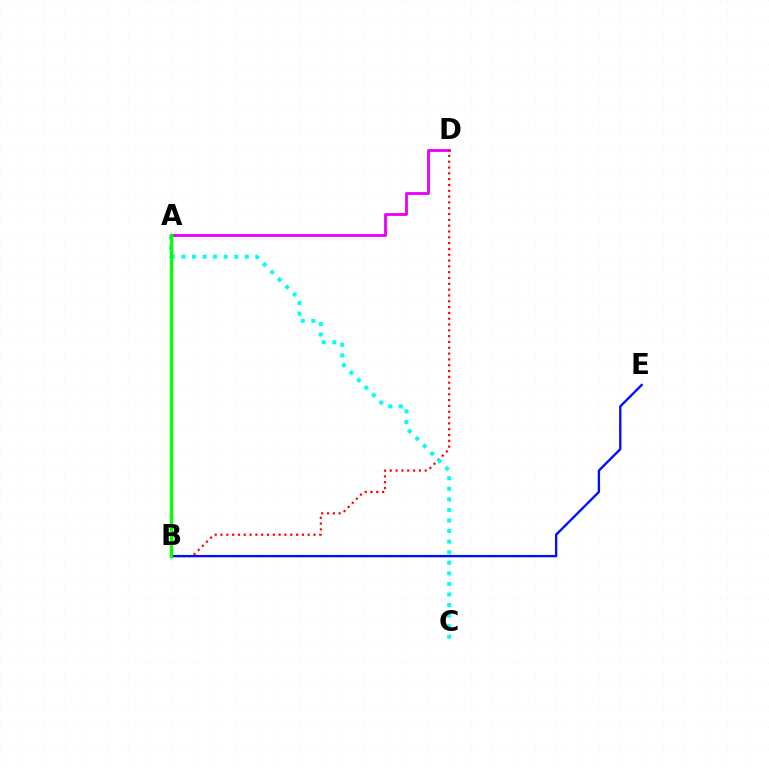{('A', 'D'): [{'color': '#ee00ff', 'line_style': 'solid', 'thickness': 2.07}], ('A', 'B'): [{'color': '#fcf500', 'line_style': 'solid', 'thickness': 2.01}, {'color': '#08ff00', 'line_style': 'solid', 'thickness': 2.41}], ('B', 'D'): [{'color': '#ff0000', 'line_style': 'dotted', 'thickness': 1.58}], ('A', 'C'): [{'color': '#00fff6', 'line_style': 'dotted', 'thickness': 2.87}], ('B', 'E'): [{'color': '#0010ff', 'line_style': 'solid', 'thickness': 1.7}]}